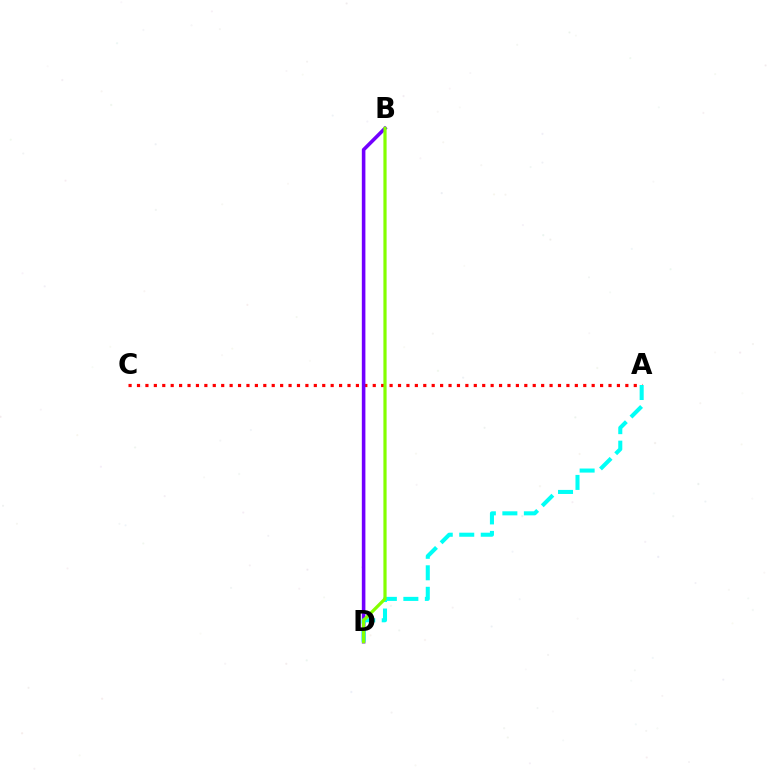{('A', 'C'): [{'color': '#ff0000', 'line_style': 'dotted', 'thickness': 2.29}], ('B', 'D'): [{'color': '#7200ff', 'line_style': 'solid', 'thickness': 2.57}, {'color': '#84ff00', 'line_style': 'solid', 'thickness': 2.31}], ('A', 'D'): [{'color': '#00fff6', 'line_style': 'dashed', 'thickness': 2.92}]}